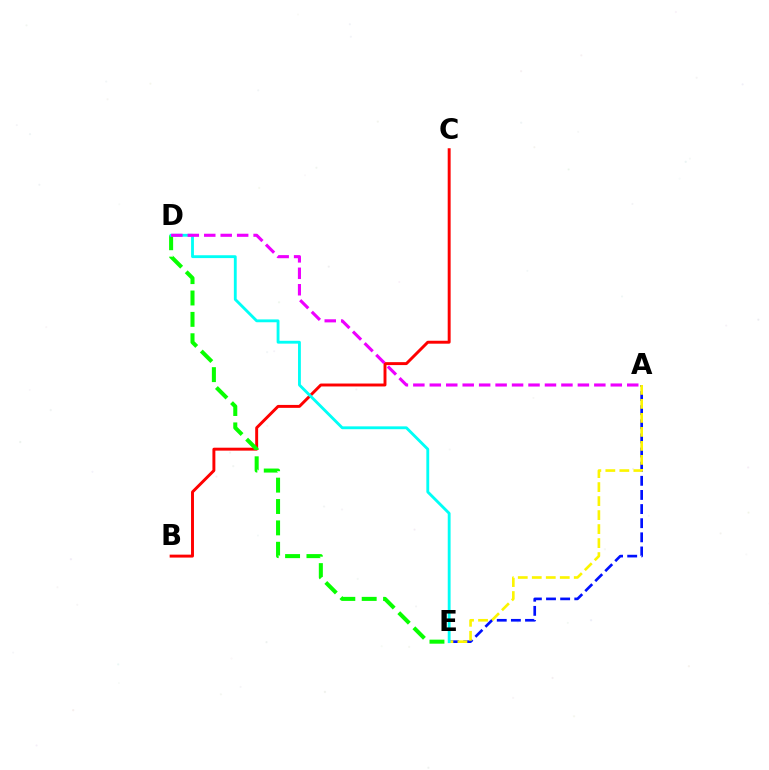{('B', 'C'): [{'color': '#ff0000', 'line_style': 'solid', 'thickness': 2.11}], ('A', 'E'): [{'color': '#0010ff', 'line_style': 'dashed', 'thickness': 1.92}, {'color': '#fcf500', 'line_style': 'dashed', 'thickness': 1.9}], ('D', 'E'): [{'color': '#08ff00', 'line_style': 'dashed', 'thickness': 2.9}, {'color': '#00fff6', 'line_style': 'solid', 'thickness': 2.05}], ('A', 'D'): [{'color': '#ee00ff', 'line_style': 'dashed', 'thickness': 2.24}]}